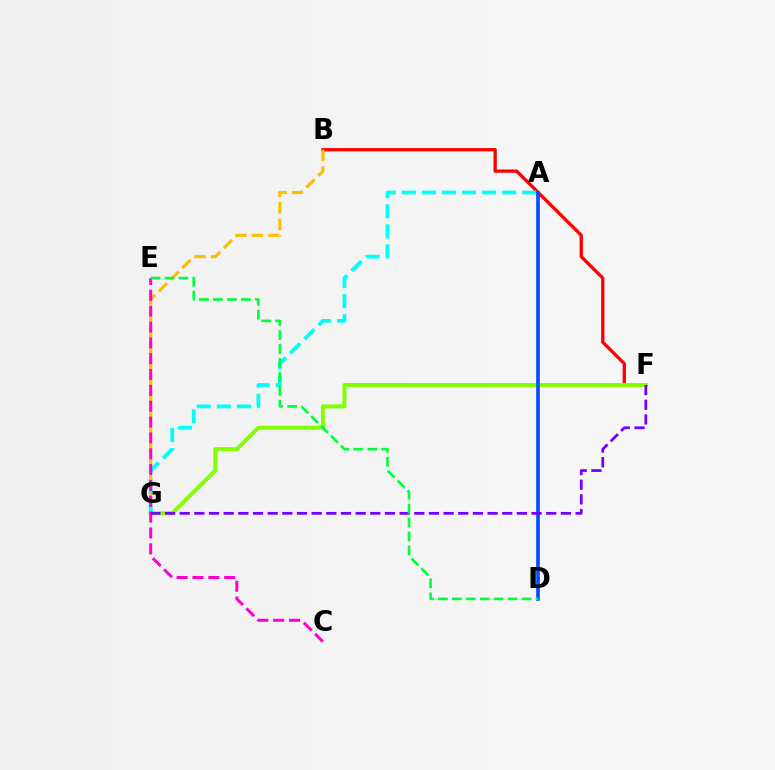{('B', 'F'): [{'color': '#ff0000', 'line_style': 'solid', 'thickness': 2.37}], ('B', 'G'): [{'color': '#ffbd00', 'line_style': 'dashed', 'thickness': 2.25}], ('F', 'G'): [{'color': '#84ff00', 'line_style': 'solid', 'thickness': 2.88}, {'color': '#7200ff', 'line_style': 'dashed', 'thickness': 1.99}], ('A', 'G'): [{'color': '#00fff6', 'line_style': 'dashed', 'thickness': 2.73}], ('A', 'D'): [{'color': '#004bff', 'line_style': 'solid', 'thickness': 2.61}], ('C', 'E'): [{'color': '#ff00cf', 'line_style': 'dashed', 'thickness': 2.15}], ('D', 'E'): [{'color': '#00ff39', 'line_style': 'dashed', 'thickness': 1.89}]}